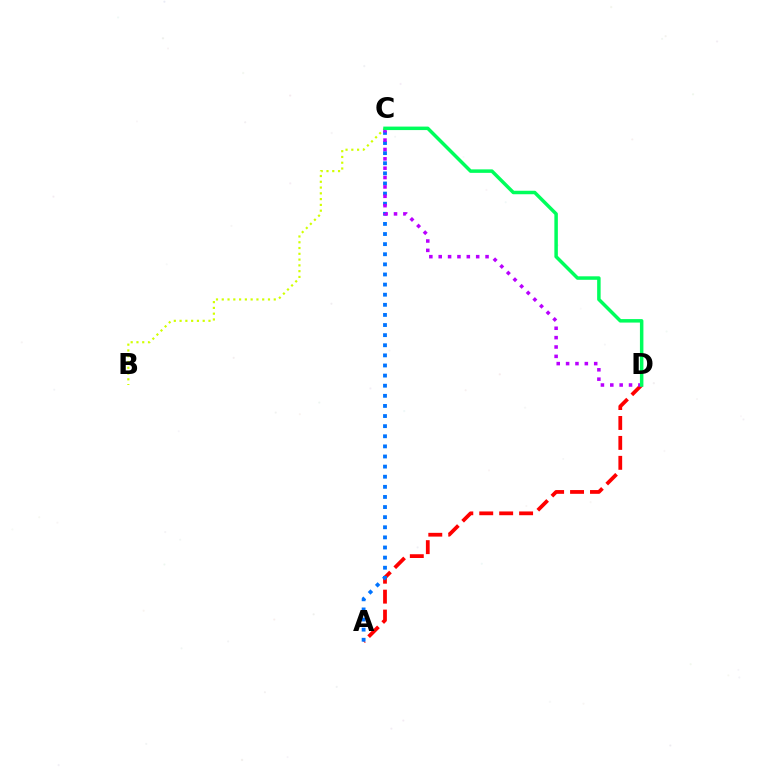{('A', 'D'): [{'color': '#ff0000', 'line_style': 'dashed', 'thickness': 2.71}], ('B', 'C'): [{'color': '#d1ff00', 'line_style': 'dotted', 'thickness': 1.57}], ('A', 'C'): [{'color': '#0074ff', 'line_style': 'dotted', 'thickness': 2.75}], ('C', 'D'): [{'color': '#b900ff', 'line_style': 'dotted', 'thickness': 2.55}, {'color': '#00ff5c', 'line_style': 'solid', 'thickness': 2.51}]}